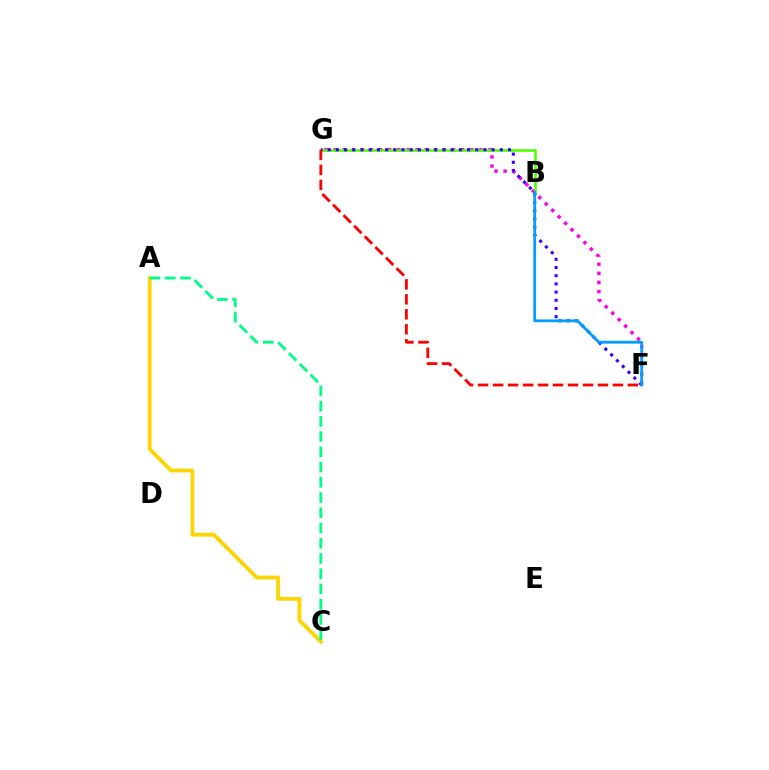{('A', 'C'): [{'color': '#ffd500', 'line_style': 'solid', 'thickness': 2.73}, {'color': '#00ff86', 'line_style': 'dashed', 'thickness': 2.07}], ('F', 'G'): [{'color': '#ff00ed', 'line_style': 'dotted', 'thickness': 2.48}, {'color': '#3700ff', 'line_style': 'dotted', 'thickness': 2.23}, {'color': '#ff0000', 'line_style': 'dashed', 'thickness': 2.04}], ('B', 'G'): [{'color': '#4fff00', 'line_style': 'solid', 'thickness': 1.87}], ('B', 'F'): [{'color': '#009eff', 'line_style': 'solid', 'thickness': 2.01}]}